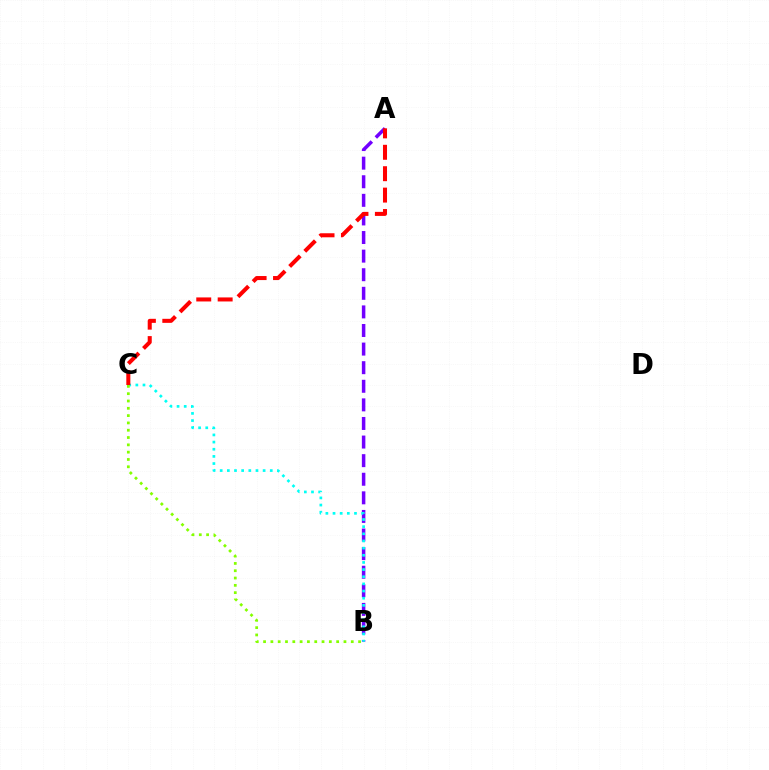{('A', 'B'): [{'color': '#7200ff', 'line_style': 'dashed', 'thickness': 2.53}], ('B', 'C'): [{'color': '#00fff6', 'line_style': 'dotted', 'thickness': 1.94}, {'color': '#84ff00', 'line_style': 'dotted', 'thickness': 1.99}], ('A', 'C'): [{'color': '#ff0000', 'line_style': 'dashed', 'thickness': 2.91}]}